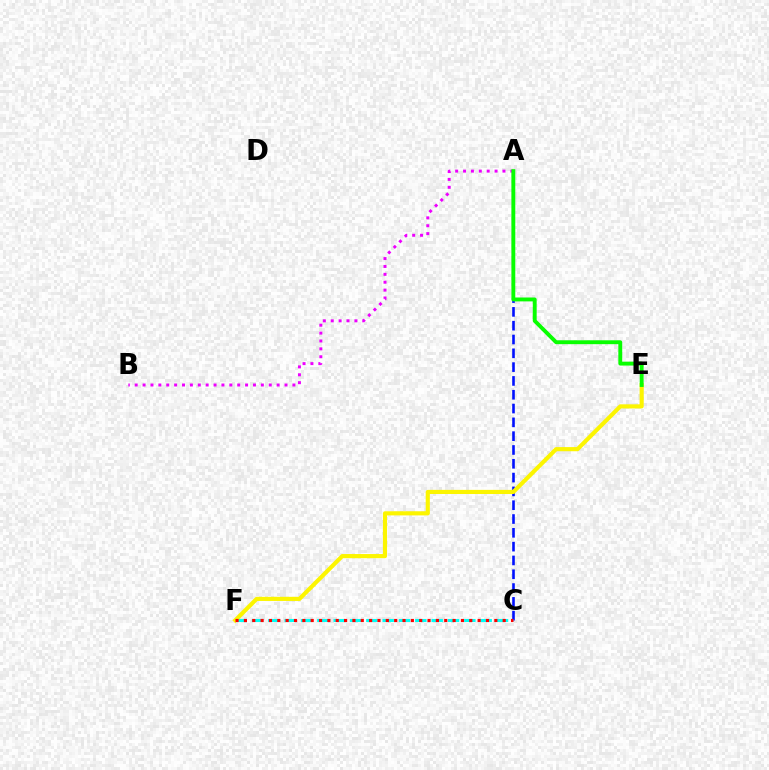{('A', 'C'): [{'color': '#0010ff', 'line_style': 'dashed', 'thickness': 1.88}], ('A', 'B'): [{'color': '#ee00ff', 'line_style': 'dotted', 'thickness': 2.14}], ('C', 'F'): [{'color': '#00fff6', 'line_style': 'dashed', 'thickness': 2.22}, {'color': '#ff0000', 'line_style': 'dotted', 'thickness': 2.27}], ('E', 'F'): [{'color': '#fcf500', 'line_style': 'solid', 'thickness': 2.98}], ('A', 'E'): [{'color': '#08ff00', 'line_style': 'solid', 'thickness': 2.8}]}